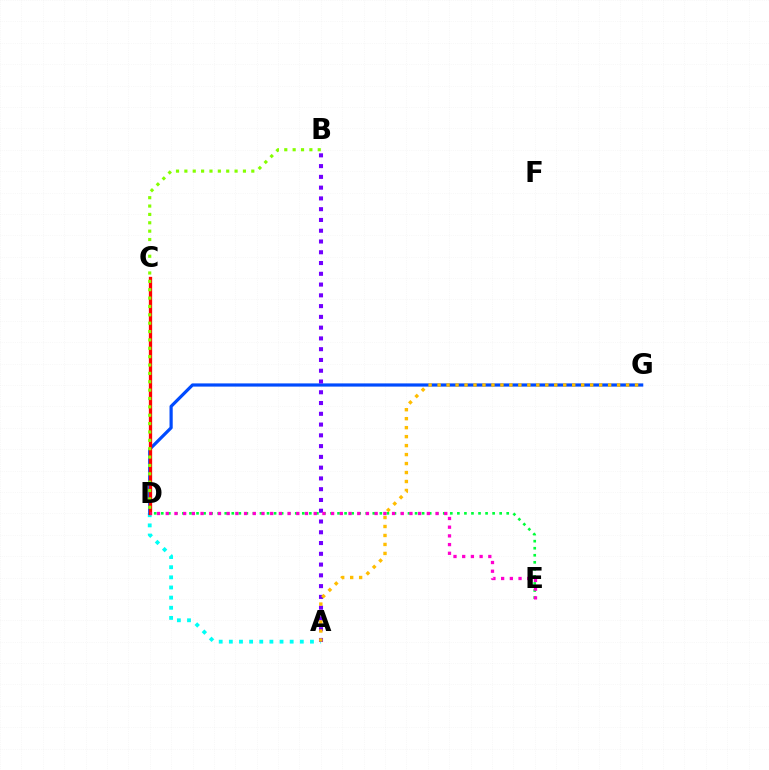{('A', 'D'): [{'color': '#00fff6', 'line_style': 'dotted', 'thickness': 2.75}], ('D', 'G'): [{'color': '#004bff', 'line_style': 'solid', 'thickness': 2.31}], ('C', 'D'): [{'color': '#ff0000', 'line_style': 'solid', 'thickness': 2.38}], ('A', 'B'): [{'color': '#7200ff', 'line_style': 'dotted', 'thickness': 2.93}], ('A', 'G'): [{'color': '#ffbd00', 'line_style': 'dotted', 'thickness': 2.44}], ('D', 'E'): [{'color': '#00ff39', 'line_style': 'dotted', 'thickness': 1.92}, {'color': '#ff00cf', 'line_style': 'dotted', 'thickness': 2.36}], ('B', 'D'): [{'color': '#84ff00', 'line_style': 'dotted', 'thickness': 2.27}]}